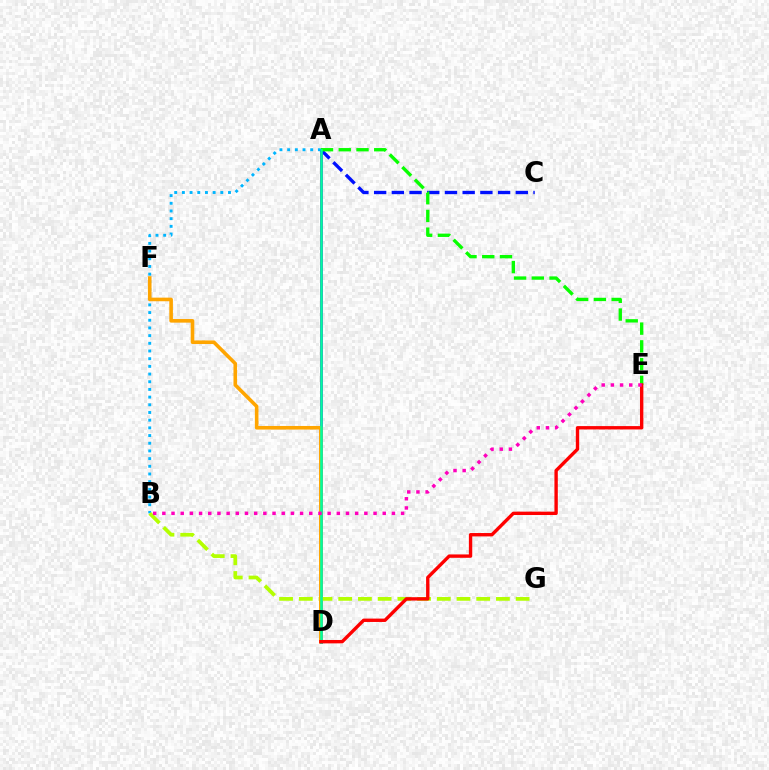{('A', 'D'): [{'color': '#9b00ff', 'line_style': 'solid', 'thickness': 2.13}, {'color': '#00ff9d', 'line_style': 'solid', 'thickness': 1.86}], ('A', 'B'): [{'color': '#00b5ff', 'line_style': 'dotted', 'thickness': 2.09}], ('A', 'C'): [{'color': '#0010ff', 'line_style': 'dashed', 'thickness': 2.41}], ('B', 'G'): [{'color': '#b3ff00', 'line_style': 'dashed', 'thickness': 2.68}], ('A', 'E'): [{'color': '#08ff00', 'line_style': 'dashed', 'thickness': 2.41}], ('D', 'F'): [{'color': '#ffa500', 'line_style': 'solid', 'thickness': 2.59}], ('D', 'E'): [{'color': '#ff0000', 'line_style': 'solid', 'thickness': 2.43}], ('B', 'E'): [{'color': '#ff00bd', 'line_style': 'dotted', 'thickness': 2.49}]}